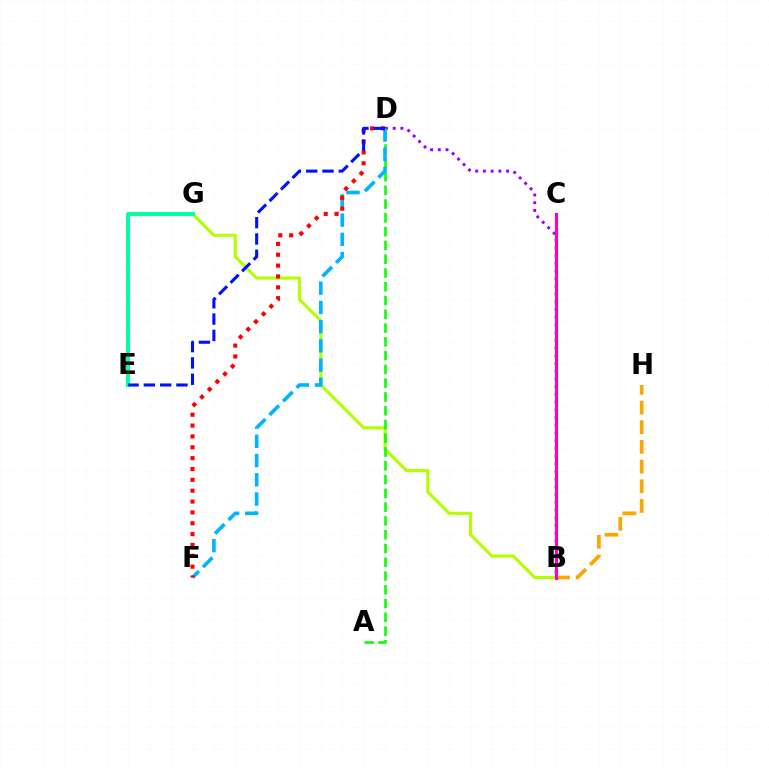{('B', 'D'): [{'color': '#9b00ff', 'line_style': 'dotted', 'thickness': 2.1}], ('B', 'G'): [{'color': '#b3ff00', 'line_style': 'solid', 'thickness': 2.23}], ('A', 'D'): [{'color': '#08ff00', 'line_style': 'dashed', 'thickness': 1.87}], ('B', 'H'): [{'color': '#ffa500', 'line_style': 'dashed', 'thickness': 2.67}], ('B', 'C'): [{'color': '#ff00bd', 'line_style': 'solid', 'thickness': 2.23}], ('E', 'G'): [{'color': '#00ff9d', 'line_style': 'solid', 'thickness': 2.81}], ('D', 'F'): [{'color': '#00b5ff', 'line_style': 'dashed', 'thickness': 2.61}, {'color': '#ff0000', 'line_style': 'dotted', 'thickness': 2.95}], ('D', 'E'): [{'color': '#0010ff', 'line_style': 'dashed', 'thickness': 2.22}]}